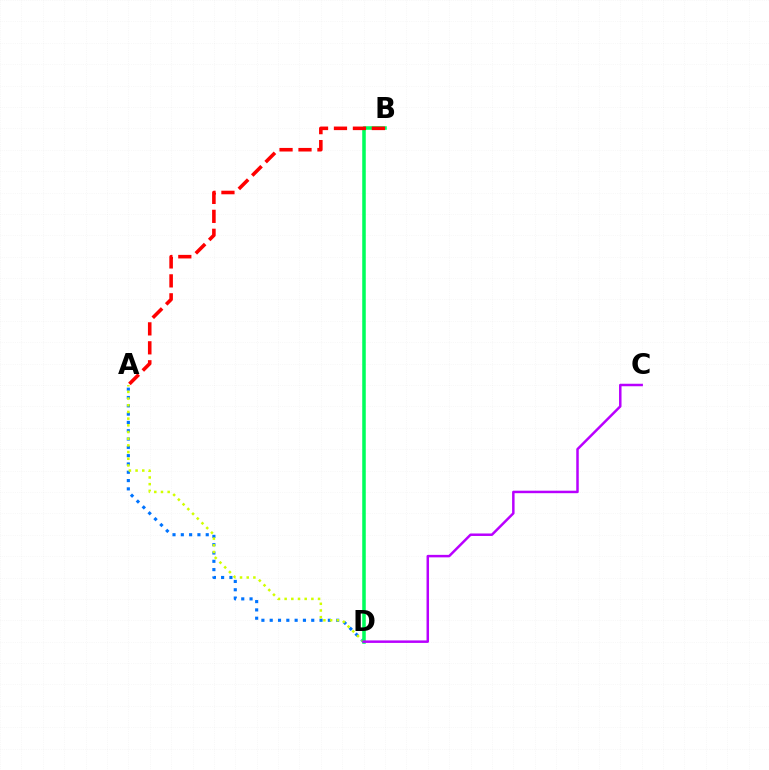{('A', 'D'): [{'color': '#0074ff', 'line_style': 'dotted', 'thickness': 2.26}, {'color': '#d1ff00', 'line_style': 'dotted', 'thickness': 1.82}], ('B', 'D'): [{'color': '#00ff5c', 'line_style': 'solid', 'thickness': 2.55}], ('C', 'D'): [{'color': '#b900ff', 'line_style': 'solid', 'thickness': 1.79}], ('A', 'B'): [{'color': '#ff0000', 'line_style': 'dashed', 'thickness': 2.57}]}